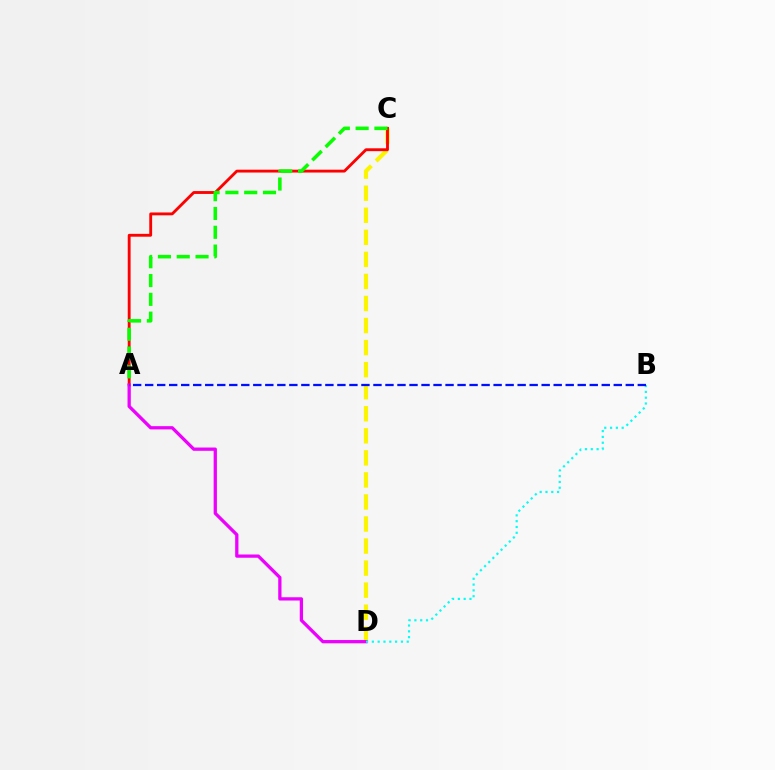{('C', 'D'): [{'color': '#fcf500', 'line_style': 'dashed', 'thickness': 3.0}], ('A', 'C'): [{'color': '#ff0000', 'line_style': 'solid', 'thickness': 2.05}, {'color': '#08ff00', 'line_style': 'dashed', 'thickness': 2.55}], ('A', 'D'): [{'color': '#ee00ff', 'line_style': 'solid', 'thickness': 2.35}], ('B', 'D'): [{'color': '#00fff6', 'line_style': 'dotted', 'thickness': 1.58}], ('A', 'B'): [{'color': '#0010ff', 'line_style': 'dashed', 'thickness': 1.63}]}